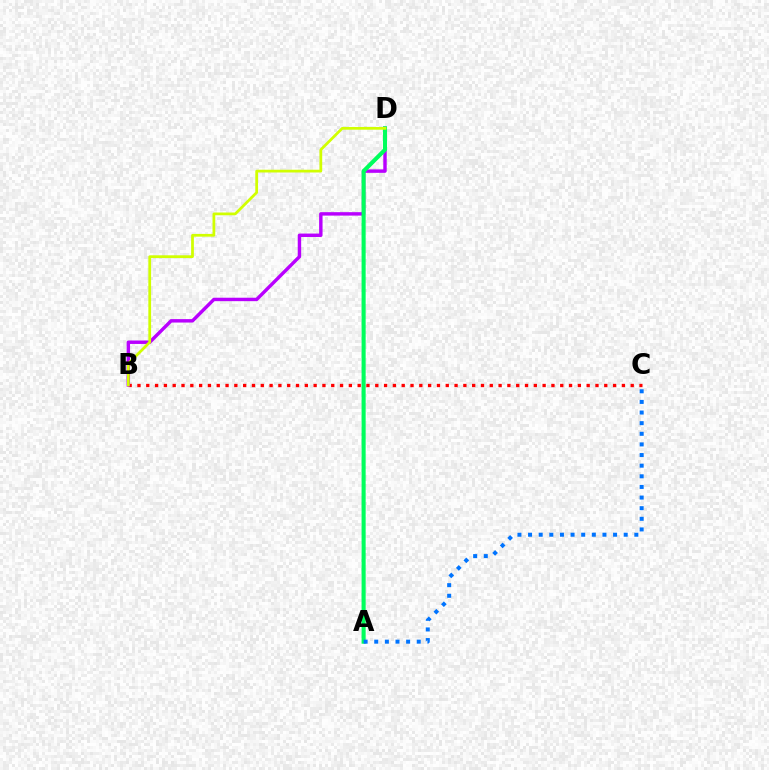{('B', 'C'): [{'color': '#ff0000', 'line_style': 'dotted', 'thickness': 2.39}], ('B', 'D'): [{'color': '#b900ff', 'line_style': 'solid', 'thickness': 2.47}, {'color': '#d1ff00', 'line_style': 'solid', 'thickness': 1.98}], ('A', 'D'): [{'color': '#00ff5c', 'line_style': 'solid', 'thickness': 2.94}], ('A', 'C'): [{'color': '#0074ff', 'line_style': 'dotted', 'thickness': 2.89}]}